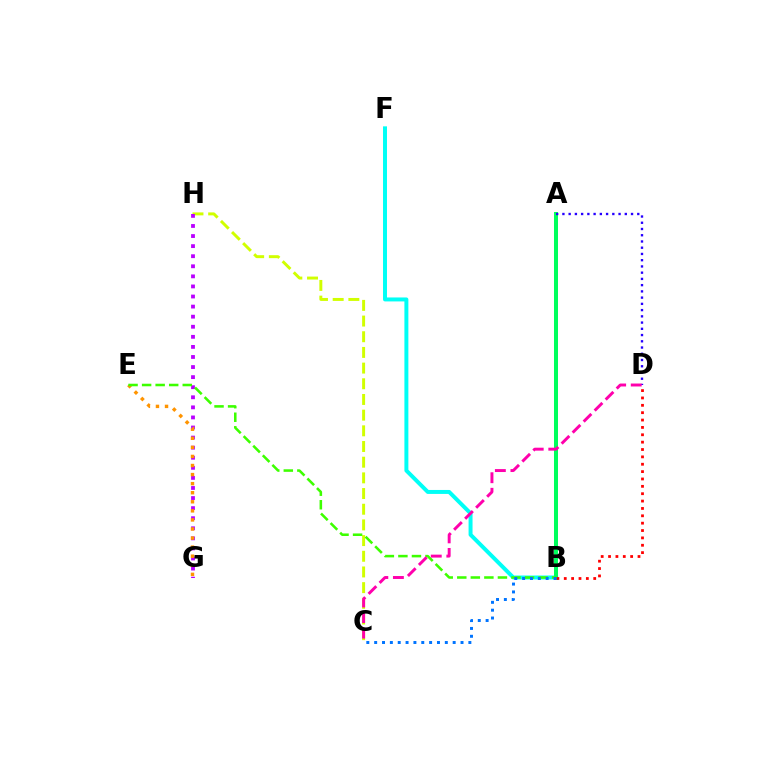{('B', 'F'): [{'color': '#00fff6', 'line_style': 'solid', 'thickness': 2.86}], ('A', 'B'): [{'color': '#00ff5c', 'line_style': 'solid', 'thickness': 2.89}], ('C', 'H'): [{'color': '#d1ff00', 'line_style': 'dashed', 'thickness': 2.13}], ('G', 'H'): [{'color': '#b900ff', 'line_style': 'dotted', 'thickness': 2.74}], ('E', 'G'): [{'color': '#ff9400', 'line_style': 'dotted', 'thickness': 2.46}], ('B', 'D'): [{'color': '#ff0000', 'line_style': 'dotted', 'thickness': 2.0}], ('A', 'D'): [{'color': '#2500ff', 'line_style': 'dotted', 'thickness': 1.7}], ('B', 'E'): [{'color': '#3dff00', 'line_style': 'dashed', 'thickness': 1.84}], ('C', 'D'): [{'color': '#ff00ac', 'line_style': 'dashed', 'thickness': 2.12}], ('B', 'C'): [{'color': '#0074ff', 'line_style': 'dotted', 'thickness': 2.13}]}